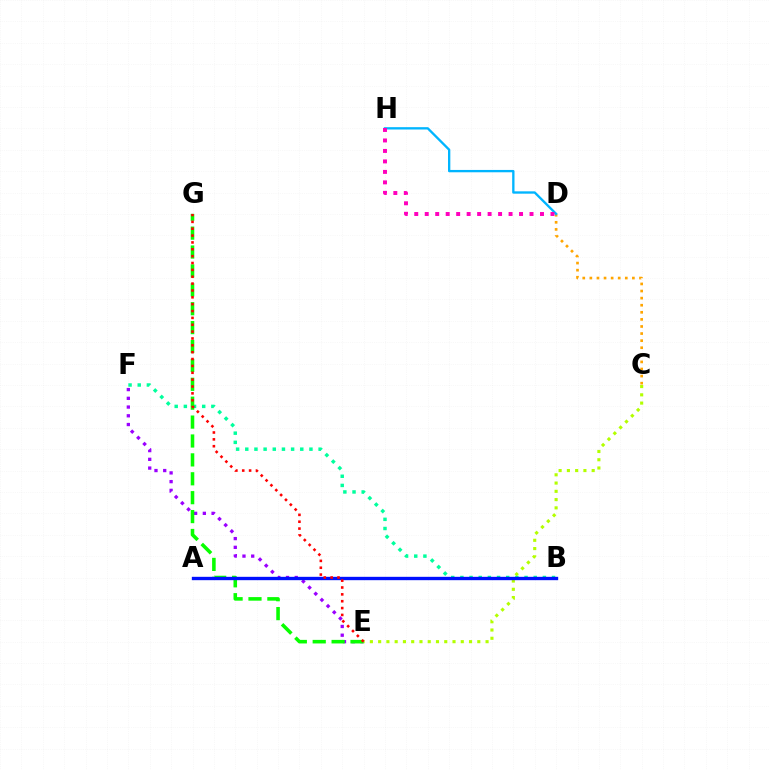{('C', 'D'): [{'color': '#ffa500', 'line_style': 'dotted', 'thickness': 1.93}], ('E', 'F'): [{'color': '#9b00ff', 'line_style': 'dotted', 'thickness': 2.37}], ('B', 'F'): [{'color': '#00ff9d', 'line_style': 'dotted', 'thickness': 2.49}], ('C', 'E'): [{'color': '#b3ff00', 'line_style': 'dotted', 'thickness': 2.25}], ('E', 'G'): [{'color': '#08ff00', 'line_style': 'dashed', 'thickness': 2.57}, {'color': '#ff0000', 'line_style': 'dotted', 'thickness': 1.86}], ('D', 'H'): [{'color': '#00b5ff', 'line_style': 'solid', 'thickness': 1.68}, {'color': '#ff00bd', 'line_style': 'dotted', 'thickness': 2.85}], ('A', 'B'): [{'color': '#0010ff', 'line_style': 'solid', 'thickness': 2.41}]}